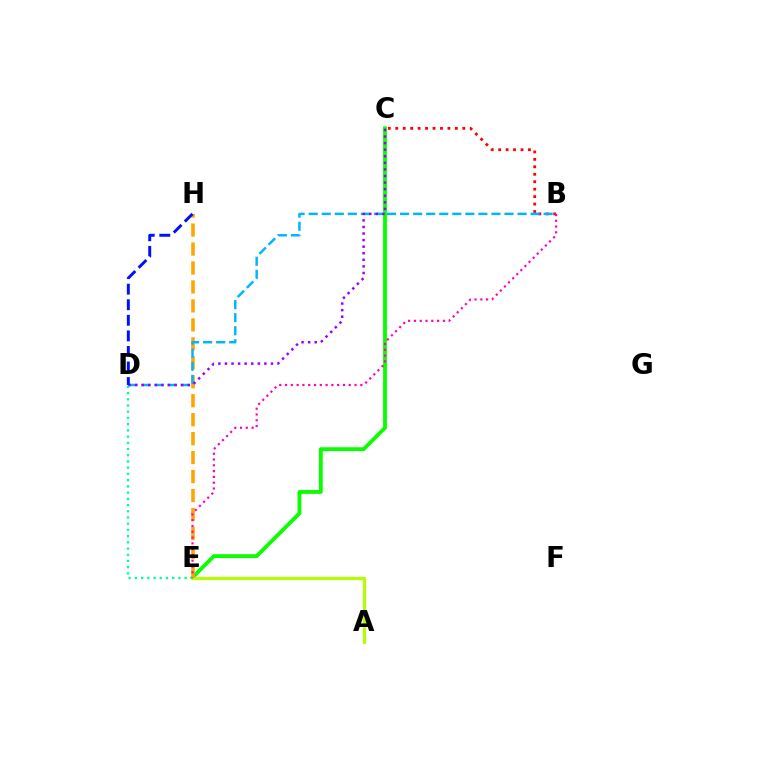{('C', 'E'): [{'color': '#08ff00', 'line_style': 'solid', 'thickness': 2.75}], ('A', 'E'): [{'color': '#b3ff00', 'line_style': 'solid', 'thickness': 2.28}], ('B', 'C'): [{'color': '#ff0000', 'line_style': 'dotted', 'thickness': 2.02}], ('D', 'E'): [{'color': '#00ff9d', 'line_style': 'dotted', 'thickness': 1.69}], ('E', 'H'): [{'color': '#ffa500', 'line_style': 'dashed', 'thickness': 2.58}], ('B', 'E'): [{'color': '#ff00bd', 'line_style': 'dotted', 'thickness': 1.57}], ('B', 'D'): [{'color': '#00b5ff', 'line_style': 'dashed', 'thickness': 1.77}], ('C', 'D'): [{'color': '#9b00ff', 'line_style': 'dotted', 'thickness': 1.79}], ('D', 'H'): [{'color': '#0010ff', 'line_style': 'dashed', 'thickness': 2.11}]}